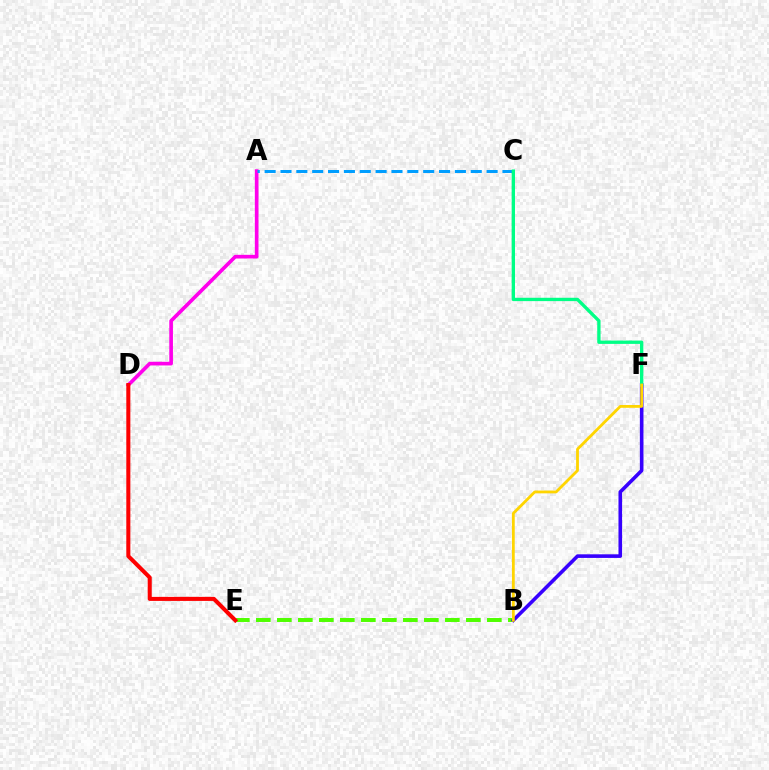{('A', 'D'): [{'color': '#ff00ed', 'line_style': 'solid', 'thickness': 2.64}], ('B', 'E'): [{'color': '#4fff00', 'line_style': 'dashed', 'thickness': 2.85}], ('B', 'F'): [{'color': '#3700ff', 'line_style': 'solid', 'thickness': 2.6}, {'color': '#ffd500', 'line_style': 'solid', 'thickness': 2.02}], ('A', 'C'): [{'color': '#009eff', 'line_style': 'dashed', 'thickness': 2.15}], ('D', 'E'): [{'color': '#ff0000', 'line_style': 'solid', 'thickness': 2.91}], ('C', 'F'): [{'color': '#00ff86', 'line_style': 'solid', 'thickness': 2.4}]}